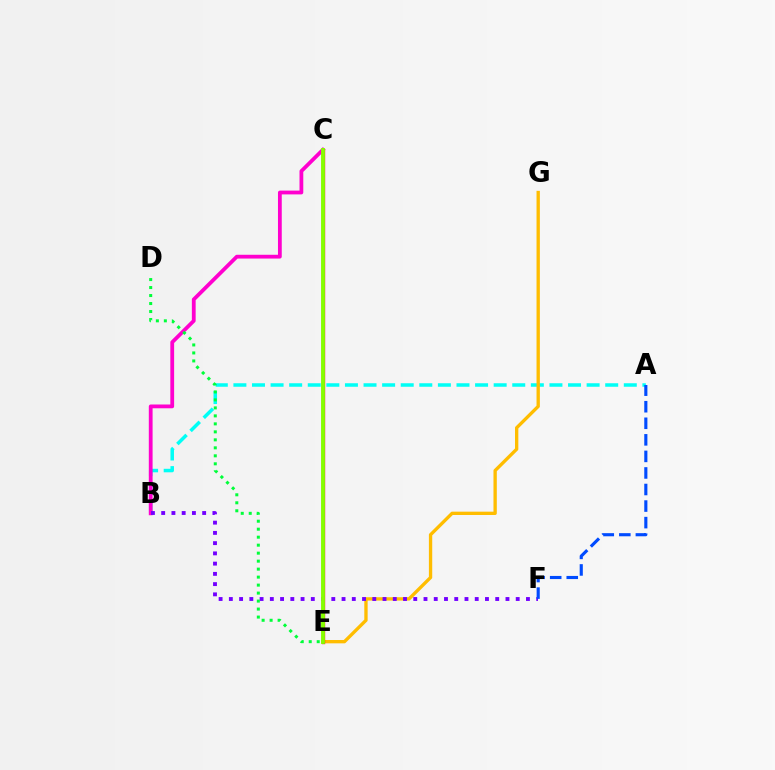{('A', 'B'): [{'color': '#00fff6', 'line_style': 'dashed', 'thickness': 2.53}], ('B', 'C'): [{'color': '#ff00cf', 'line_style': 'solid', 'thickness': 2.73}], ('E', 'G'): [{'color': '#ffbd00', 'line_style': 'solid', 'thickness': 2.4}], ('B', 'F'): [{'color': '#7200ff', 'line_style': 'dotted', 'thickness': 2.78}], ('C', 'E'): [{'color': '#ff0000', 'line_style': 'solid', 'thickness': 2.39}, {'color': '#84ff00', 'line_style': 'solid', 'thickness': 2.77}], ('D', 'E'): [{'color': '#00ff39', 'line_style': 'dotted', 'thickness': 2.17}], ('A', 'F'): [{'color': '#004bff', 'line_style': 'dashed', 'thickness': 2.25}]}